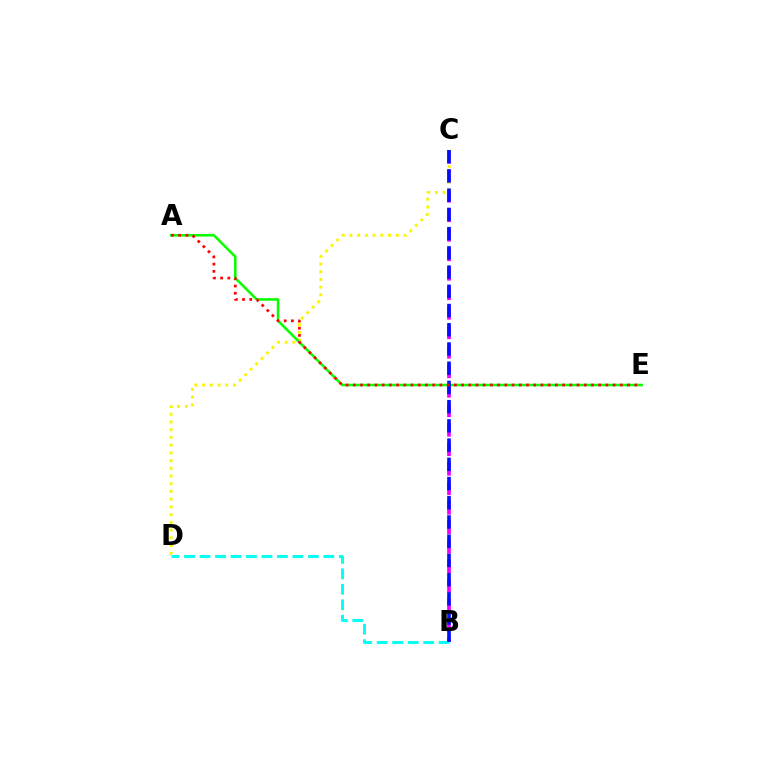{('B', 'C'): [{'color': '#ee00ff', 'line_style': 'dashed', 'thickness': 2.65}, {'color': '#0010ff', 'line_style': 'dashed', 'thickness': 2.61}], ('C', 'D'): [{'color': '#fcf500', 'line_style': 'dotted', 'thickness': 2.1}], ('B', 'D'): [{'color': '#00fff6', 'line_style': 'dashed', 'thickness': 2.1}], ('A', 'E'): [{'color': '#08ff00', 'line_style': 'solid', 'thickness': 1.83}, {'color': '#ff0000', 'line_style': 'dotted', 'thickness': 1.96}]}